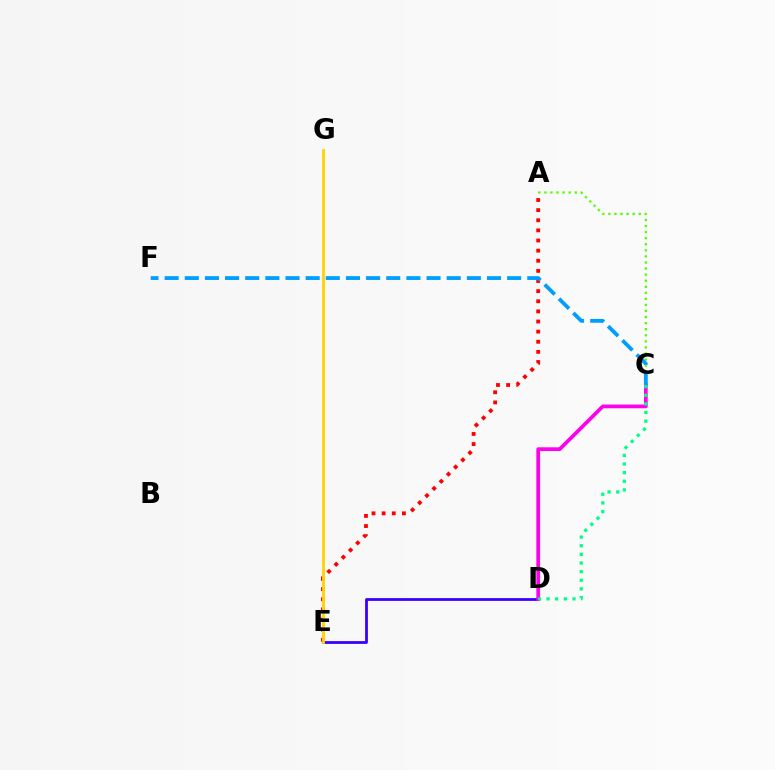{('D', 'E'): [{'color': '#3700ff', 'line_style': 'solid', 'thickness': 1.99}], ('C', 'D'): [{'color': '#ff00ed', 'line_style': 'solid', 'thickness': 2.68}, {'color': '#00ff86', 'line_style': 'dotted', 'thickness': 2.35}], ('A', 'C'): [{'color': '#4fff00', 'line_style': 'dotted', 'thickness': 1.65}], ('A', 'E'): [{'color': '#ff0000', 'line_style': 'dotted', 'thickness': 2.75}], ('E', 'G'): [{'color': '#ffd500', 'line_style': 'solid', 'thickness': 2.05}], ('C', 'F'): [{'color': '#009eff', 'line_style': 'dashed', 'thickness': 2.74}]}